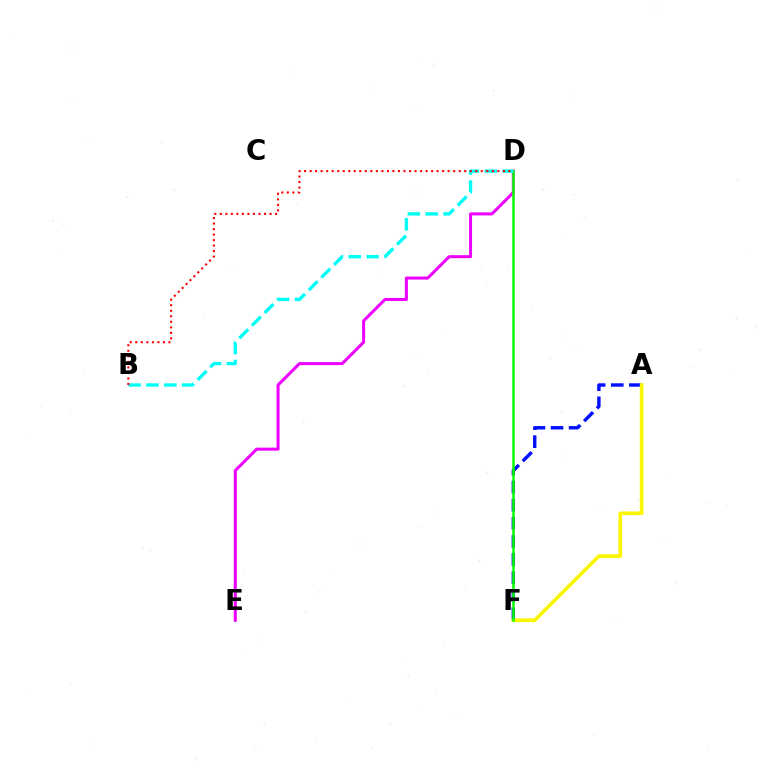{('A', 'F'): [{'color': '#0010ff', 'line_style': 'dashed', 'thickness': 2.46}, {'color': '#fcf500', 'line_style': 'solid', 'thickness': 2.66}], ('D', 'E'): [{'color': '#ee00ff', 'line_style': 'solid', 'thickness': 2.17}], ('D', 'F'): [{'color': '#08ff00', 'line_style': 'solid', 'thickness': 1.8}], ('B', 'D'): [{'color': '#00fff6', 'line_style': 'dashed', 'thickness': 2.43}, {'color': '#ff0000', 'line_style': 'dotted', 'thickness': 1.5}]}